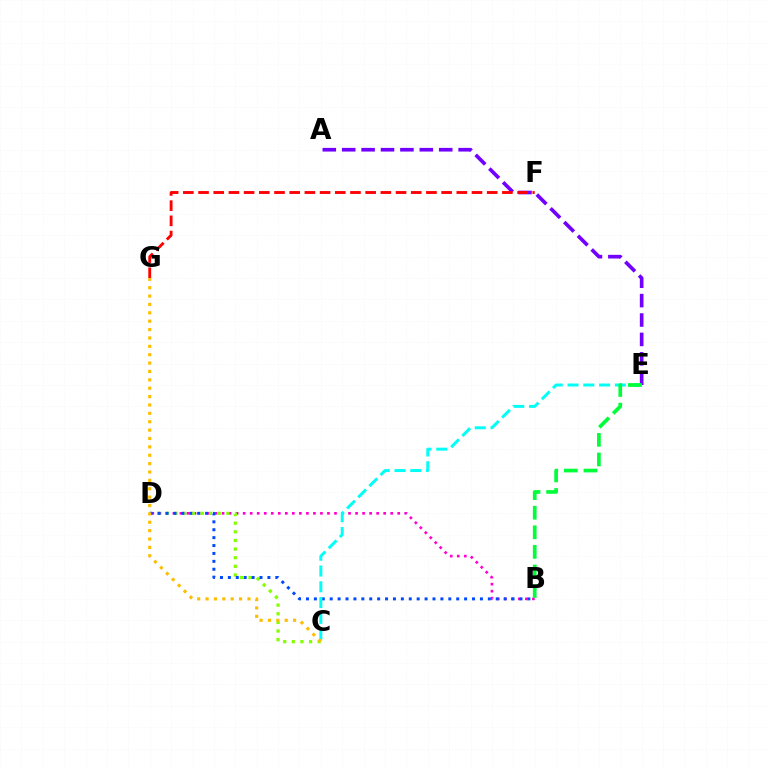{('B', 'D'): [{'color': '#ff00cf', 'line_style': 'dotted', 'thickness': 1.91}, {'color': '#004bff', 'line_style': 'dotted', 'thickness': 2.15}], ('C', 'D'): [{'color': '#84ff00', 'line_style': 'dotted', 'thickness': 2.35}], ('A', 'E'): [{'color': '#7200ff', 'line_style': 'dashed', 'thickness': 2.64}], ('F', 'G'): [{'color': '#ff0000', 'line_style': 'dashed', 'thickness': 2.06}], ('C', 'E'): [{'color': '#00fff6', 'line_style': 'dashed', 'thickness': 2.14}], ('C', 'G'): [{'color': '#ffbd00', 'line_style': 'dotted', 'thickness': 2.28}], ('B', 'E'): [{'color': '#00ff39', 'line_style': 'dashed', 'thickness': 2.66}]}